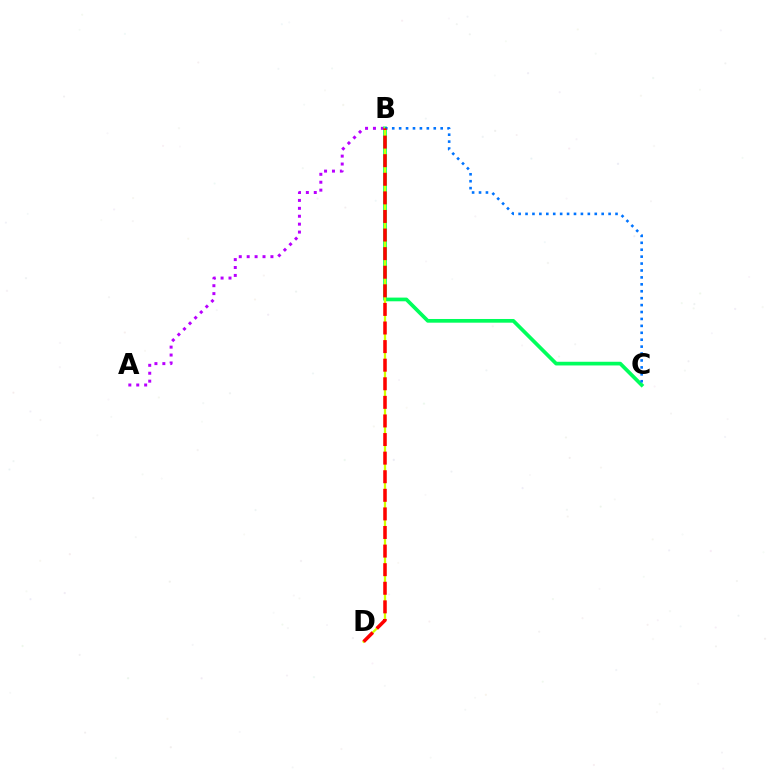{('A', 'B'): [{'color': '#b900ff', 'line_style': 'dotted', 'thickness': 2.15}], ('B', 'C'): [{'color': '#00ff5c', 'line_style': 'solid', 'thickness': 2.66}, {'color': '#0074ff', 'line_style': 'dotted', 'thickness': 1.88}], ('B', 'D'): [{'color': '#d1ff00', 'line_style': 'solid', 'thickness': 1.64}, {'color': '#ff0000', 'line_style': 'dashed', 'thickness': 2.53}]}